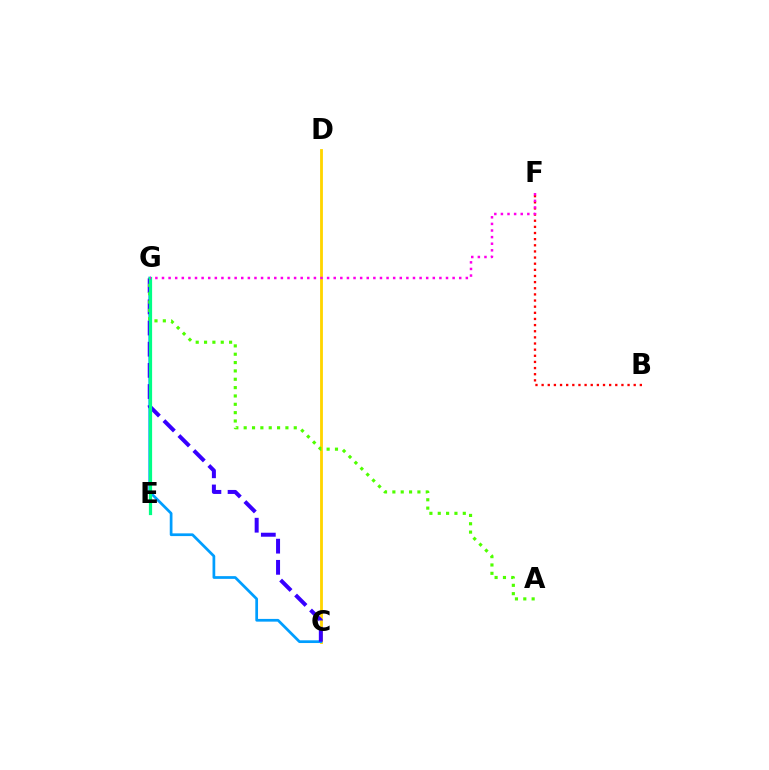{('C', 'D'): [{'color': '#ffd500', 'line_style': 'solid', 'thickness': 2.03}], ('C', 'G'): [{'color': '#009eff', 'line_style': 'solid', 'thickness': 1.96}, {'color': '#3700ff', 'line_style': 'dashed', 'thickness': 2.88}], ('A', 'G'): [{'color': '#4fff00', 'line_style': 'dotted', 'thickness': 2.27}], ('B', 'F'): [{'color': '#ff0000', 'line_style': 'dotted', 'thickness': 1.67}], ('E', 'G'): [{'color': '#00ff86', 'line_style': 'solid', 'thickness': 2.32}], ('F', 'G'): [{'color': '#ff00ed', 'line_style': 'dotted', 'thickness': 1.79}]}